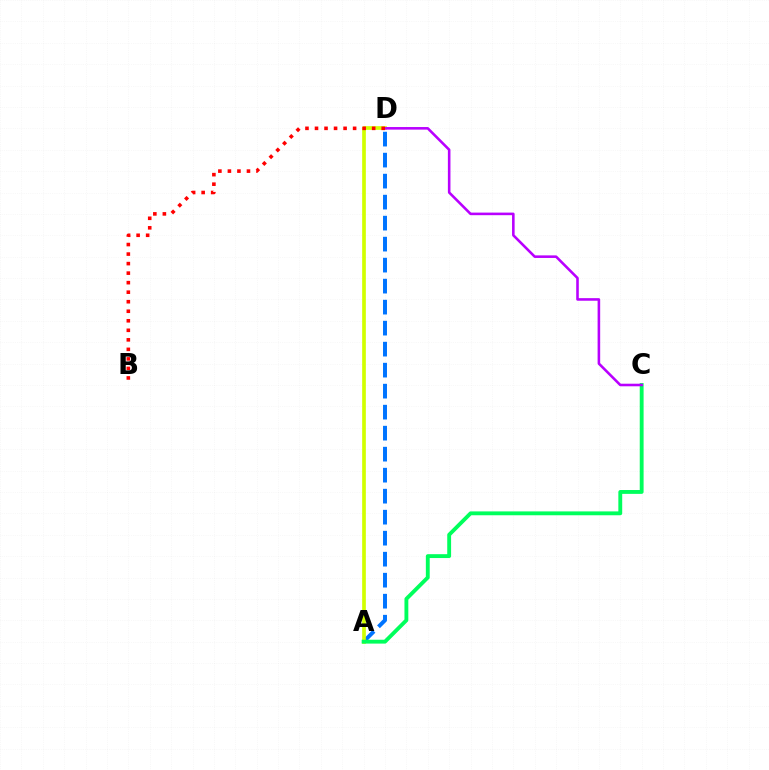{('A', 'D'): [{'color': '#0074ff', 'line_style': 'dashed', 'thickness': 2.85}, {'color': '#d1ff00', 'line_style': 'solid', 'thickness': 2.66}], ('A', 'C'): [{'color': '#00ff5c', 'line_style': 'solid', 'thickness': 2.78}], ('C', 'D'): [{'color': '#b900ff', 'line_style': 'solid', 'thickness': 1.86}], ('B', 'D'): [{'color': '#ff0000', 'line_style': 'dotted', 'thickness': 2.59}]}